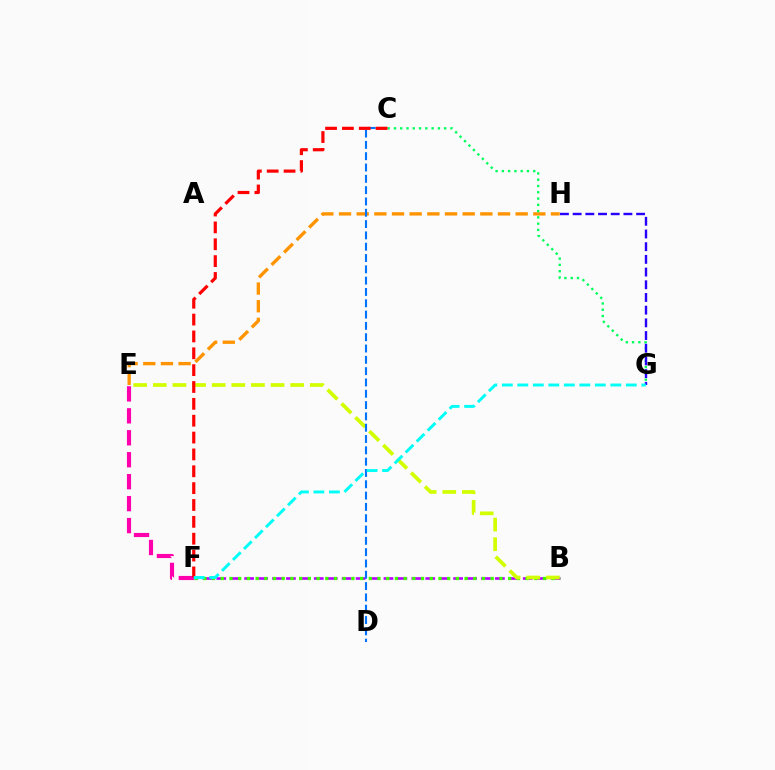{('E', 'H'): [{'color': '#ff9400', 'line_style': 'dashed', 'thickness': 2.4}], ('B', 'F'): [{'color': '#b900ff', 'line_style': 'dashed', 'thickness': 1.89}, {'color': '#3dff00', 'line_style': 'dotted', 'thickness': 2.37}], ('E', 'F'): [{'color': '#ff00ac', 'line_style': 'dashed', 'thickness': 2.98}], ('B', 'E'): [{'color': '#d1ff00', 'line_style': 'dashed', 'thickness': 2.67}], ('C', 'G'): [{'color': '#00ff5c', 'line_style': 'dotted', 'thickness': 1.71}], ('C', 'D'): [{'color': '#0074ff', 'line_style': 'dashed', 'thickness': 1.54}], ('G', 'H'): [{'color': '#2500ff', 'line_style': 'dashed', 'thickness': 1.72}], ('C', 'F'): [{'color': '#ff0000', 'line_style': 'dashed', 'thickness': 2.29}], ('F', 'G'): [{'color': '#00fff6', 'line_style': 'dashed', 'thickness': 2.11}]}